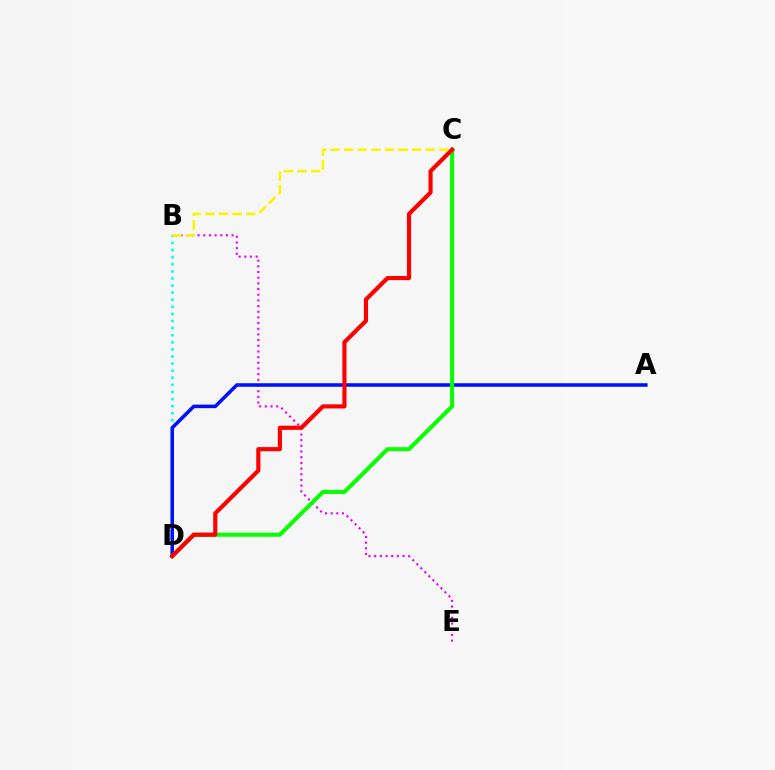{('B', 'E'): [{'color': '#ee00ff', 'line_style': 'dotted', 'thickness': 1.54}], ('B', 'D'): [{'color': '#00fff6', 'line_style': 'dotted', 'thickness': 1.93}], ('A', 'D'): [{'color': '#0010ff', 'line_style': 'solid', 'thickness': 2.55}], ('C', 'D'): [{'color': '#08ff00', 'line_style': 'solid', 'thickness': 2.89}, {'color': '#ff0000', 'line_style': 'solid', 'thickness': 2.99}], ('B', 'C'): [{'color': '#fcf500', 'line_style': 'dashed', 'thickness': 1.85}]}